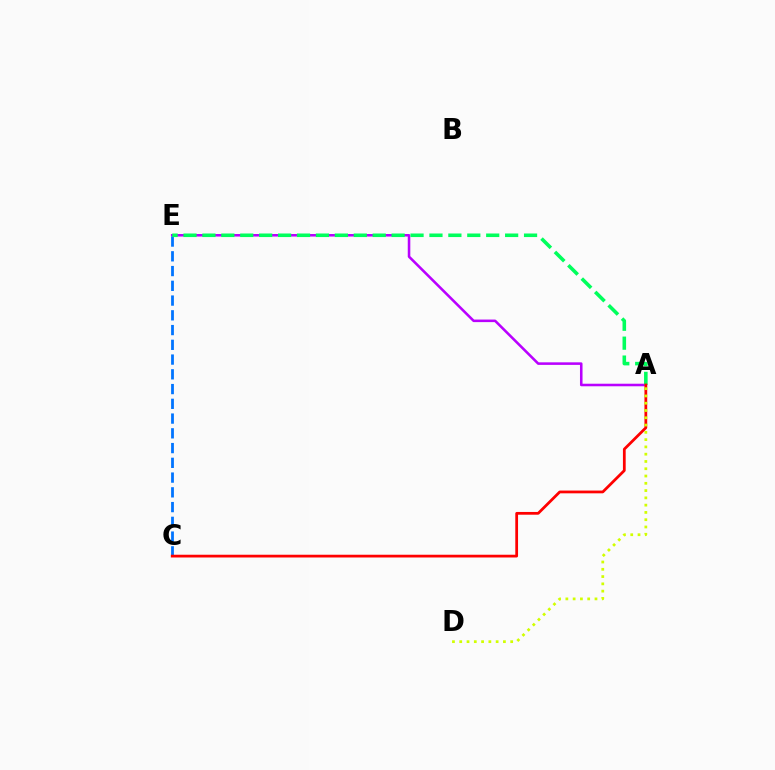{('A', 'E'): [{'color': '#b900ff', 'line_style': 'solid', 'thickness': 1.84}, {'color': '#00ff5c', 'line_style': 'dashed', 'thickness': 2.57}], ('C', 'E'): [{'color': '#0074ff', 'line_style': 'dashed', 'thickness': 2.0}], ('A', 'C'): [{'color': '#ff0000', 'line_style': 'solid', 'thickness': 1.99}], ('A', 'D'): [{'color': '#d1ff00', 'line_style': 'dotted', 'thickness': 1.98}]}